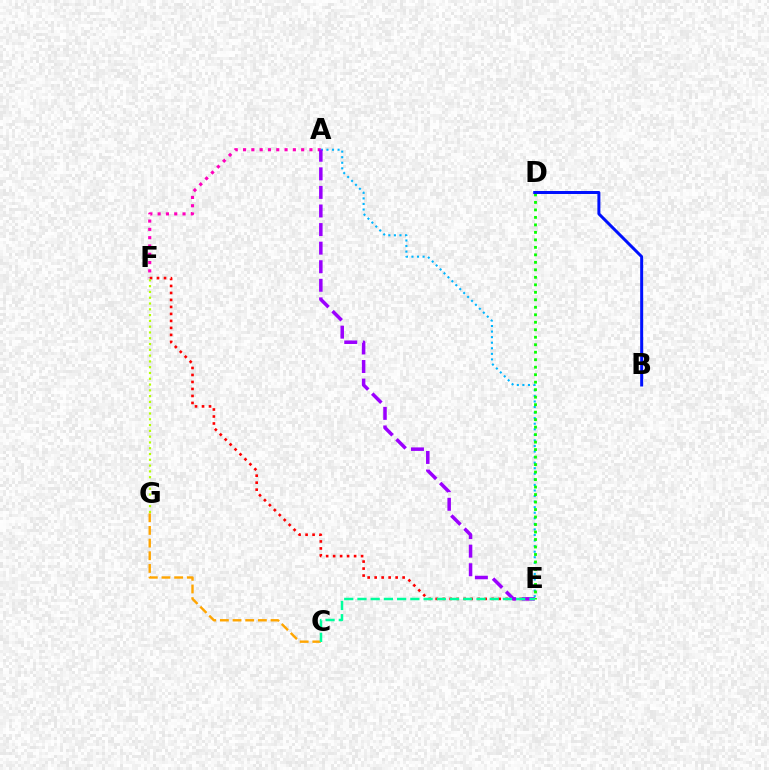{('A', 'E'): [{'color': '#00b5ff', 'line_style': 'dotted', 'thickness': 1.51}, {'color': '#9b00ff', 'line_style': 'dashed', 'thickness': 2.52}], ('D', 'E'): [{'color': '#08ff00', 'line_style': 'dotted', 'thickness': 2.04}], ('A', 'F'): [{'color': '#ff00bd', 'line_style': 'dotted', 'thickness': 2.26}], ('B', 'D'): [{'color': '#0010ff', 'line_style': 'solid', 'thickness': 2.15}], ('E', 'F'): [{'color': '#ff0000', 'line_style': 'dotted', 'thickness': 1.9}], ('C', 'G'): [{'color': '#ffa500', 'line_style': 'dashed', 'thickness': 1.72}], ('C', 'E'): [{'color': '#00ff9d', 'line_style': 'dashed', 'thickness': 1.8}], ('F', 'G'): [{'color': '#b3ff00', 'line_style': 'dotted', 'thickness': 1.57}]}